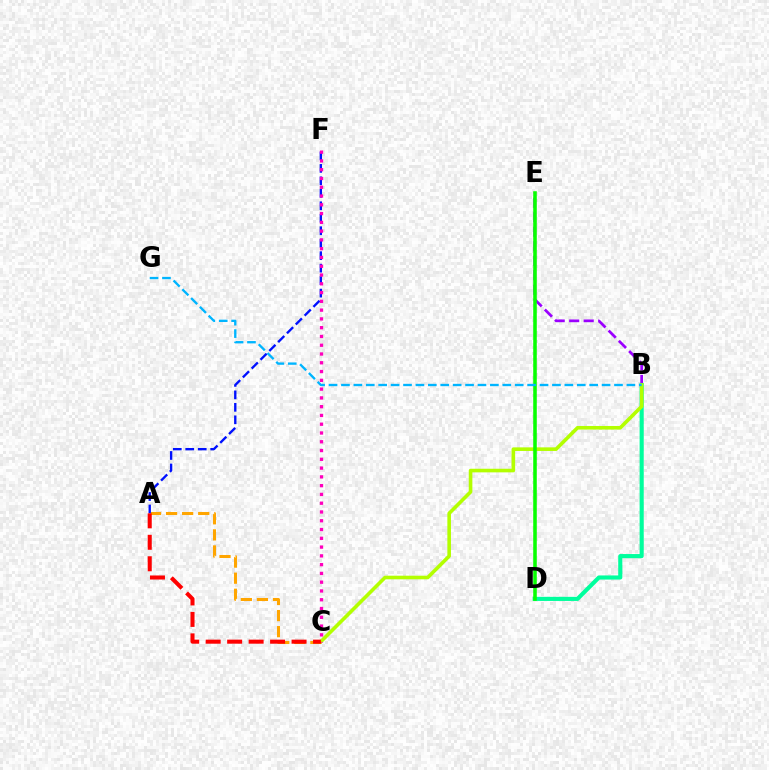{('B', 'E'): [{'color': '#9b00ff', 'line_style': 'dashed', 'thickness': 1.97}], ('B', 'D'): [{'color': '#00ff9d', 'line_style': 'solid', 'thickness': 2.97}], ('B', 'C'): [{'color': '#b3ff00', 'line_style': 'solid', 'thickness': 2.6}], ('A', 'C'): [{'color': '#ffa500', 'line_style': 'dashed', 'thickness': 2.18}, {'color': '#ff0000', 'line_style': 'dashed', 'thickness': 2.92}], ('D', 'E'): [{'color': '#08ff00', 'line_style': 'solid', 'thickness': 2.56}], ('A', 'F'): [{'color': '#0010ff', 'line_style': 'dashed', 'thickness': 1.69}], ('B', 'G'): [{'color': '#00b5ff', 'line_style': 'dashed', 'thickness': 1.69}], ('C', 'F'): [{'color': '#ff00bd', 'line_style': 'dotted', 'thickness': 2.38}]}